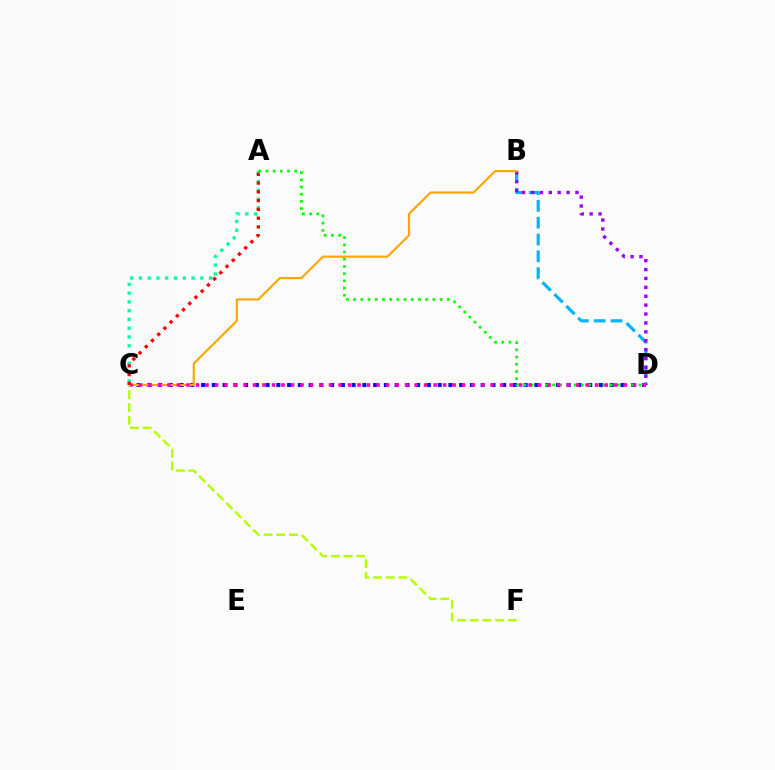{('C', 'D'): [{'color': '#0010ff', 'line_style': 'dotted', 'thickness': 2.92}, {'color': '#ff00bd', 'line_style': 'dotted', 'thickness': 2.58}], ('B', 'D'): [{'color': '#00b5ff', 'line_style': 'dashed', 'thickness': 2.28}, {'color': '#9b00ff', 'line_style': 'dotted', 'thickness': 2.42}], ('A', 'D'): [{'color': '#08ff00', 'line_style': 'dotted', 'thickness': 1.96}], ('A', 'C'): [{'color': '#00ff9d', 'line_style': 'dotted', 'thickness': 2.38}, {'color': '#ff0000', 'line_style': 'dotted', 'thickness': 2.38}], ('B', 'C'): [{'color': '#ffa500', 'line_style': 'solid', 'thickness': 1.55}], ('C', 'F'): [{'color': '#b3ff00', 'line_style': 'dashed', 'thickness': 1.72}]}